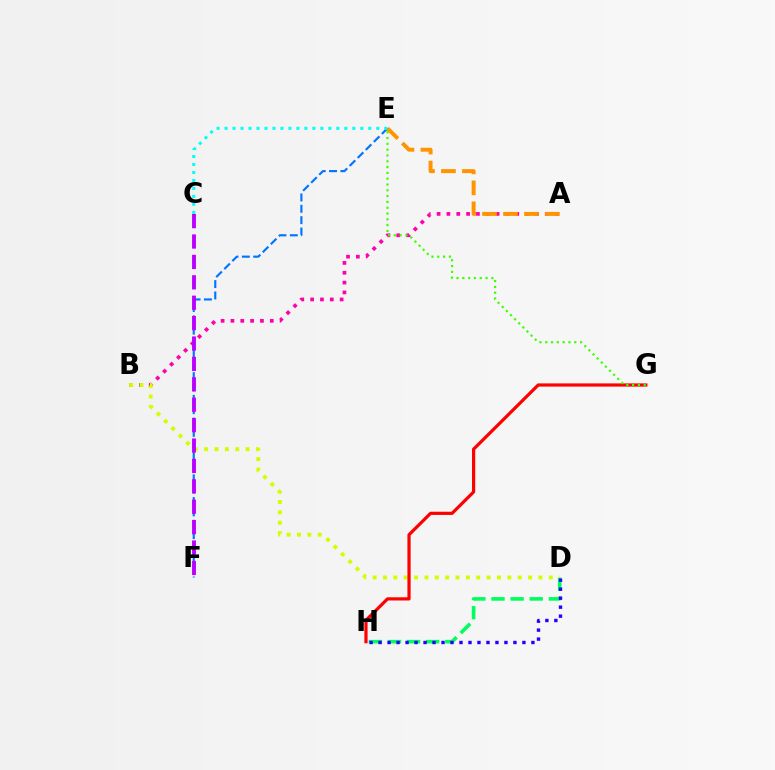{('A', 'B'): [{'color': '#ff00ac', 'line_style': 'dotted', 'thickness': 2.67}], ('D', 'H'): [{'color': '#00ff5c', 'line_style': 'dashed', 'thickness': 2.6}, {'color': '#2500ff', 'line_style': 'dotted', 'thickness': 2.44}], ('B', 'D'): [{'color': '#d1ff00', 'line_style': 'dotted', 'thickness': 2.82}], ('E', 'F'): [{'color': '#0074ff', 'line_style': 'dashed', 'thickness': 1.54}], ('A', 'E'): [{'color': '#ff9400', 'line_style': 'dashed', 'thickness': 2.85}], ('C', 'F'): [{'color': '#b900ff', 'line_style': 'dashed', 'thickness': 2.77}], ('C', 'E'): [{'color': '#00fff6', 'line_style': 'dotted', 'thickness': 2.17}], ('G', 'H'): [{'color': '#ff0000', 'line_style': 'solid', 'thickness': 2.31}], ('E', 'G'): [{'color': '#3dff00', 'line_style': 'dotted', 'thickness': 1.58}]}